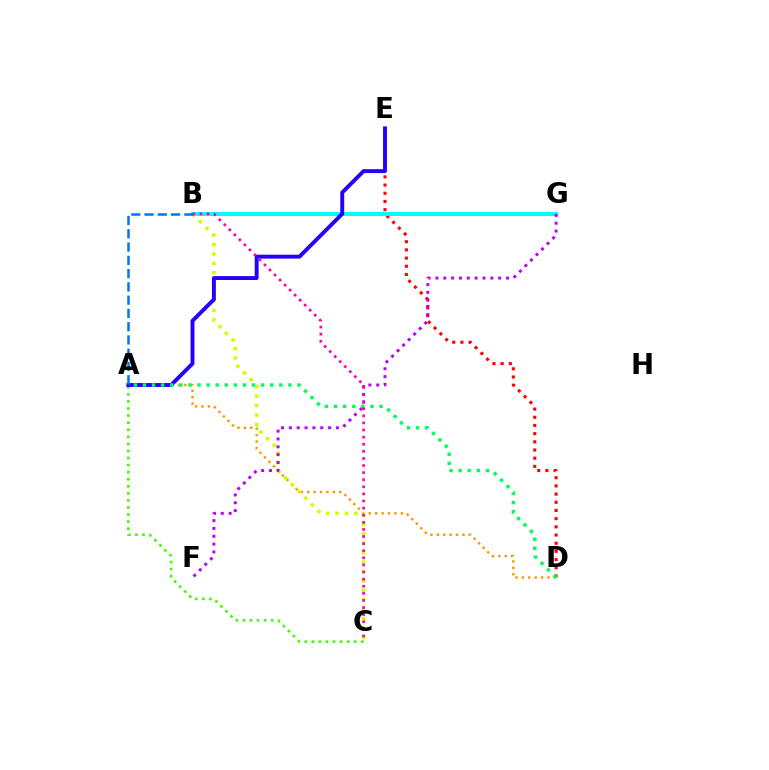{('D', 'E'): [{'color': '#ff0000', 'line_style': 'dotted', 'thickness': 2.22}], ('A', 'D'): [{'color': '#ff9400', 'line_style': 'dotted', 'thickness': 1.74}, {'color': '#00ff5c', 'line_style': 'dotted', 'thickness': 2.47}], ('B', 'C'): [{'color': '#d1ff00', 'line_style': 'dotted', 'thickness': 2.56}, {'color': '#ff00ac', 'line_style': 'dotted', 'thickness': 1.93}], ('B', 'G'): [{'color': '#00fff6', 'line_style': 'solid', 'thickness': 2.91}], ('A', 'C'): [{'color': '#3dff00', 'line_style': 'dotted', 'thickness': 1.92}], ('F', 'G'): [{'color': '#b900ff', 'line_style': 'dotted', 'thickness': 2.13}], ('A', 'E'): [{'color': '#2500ff', 'line_style': 'solid', 'thickness': 2.81}], ('A', 'B'): [{'color': '#0074ff', 'line_style': 'dashed', 'thickness': 1.8}]}